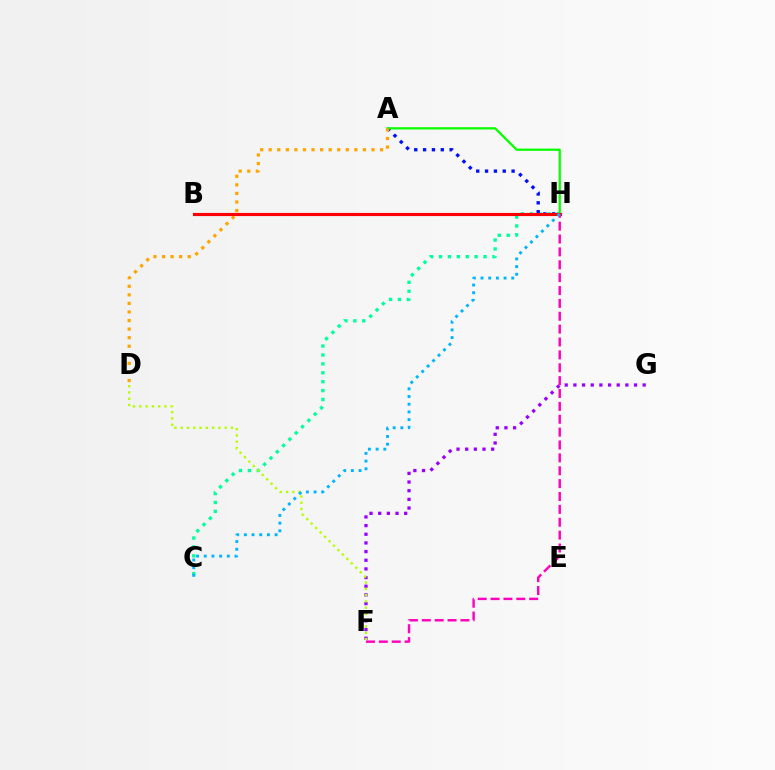{('C', 'H'): [{'color': '#00ff9d', 'line_style': 'dotted', 'thickness': 2.42}, {'color': '#00b5ff', 'line_style': 'dotted', 'thickness': 2.09}], ('F', 'G'): [{'color': '#9b00ff', 'line_style': 'dotted', 'thickness': 2.35}], ('D', 'F'): [{'color': '#b3ff00', 'line_style': 'dotted', 'thickness': 1.71}], ('A', 'H'): [{'color': '#0010ff', 'line_style': 'dotted', 'thickness': 2.4}, {'color': '#08ff00', 'line_style': 'solid', 'thickness': 1.64}], ('A', 'D'): [{'color': '#ffa500', 'line_style': 'dotted', 'thickness': 2.33}], ('B', 'H'): [{'color': '#ff0000', 'line_style': 'solid', 'thickness': 2.26}], ('F', 'H'): [{'color': '#ff00bd', 'line_style': 'dashed', 'thickness': 1.75}]}